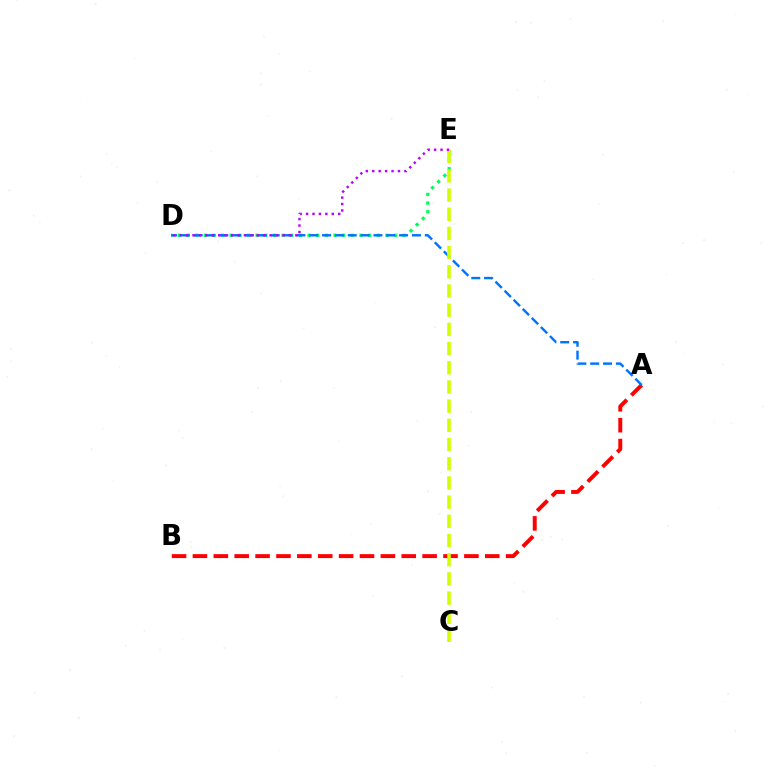{('A', 'B'): [{'color': '#ff0000', 'line_style': 'dashed', 'thickness': 2.84}], ('D', 'E'): [{'color': '#00ff5c', 'line_style': 'dotted', 'thickness': 2.35}, {'color': '#b900ff', 'line_style': 'dotted', 'thickness': 1.75}], ('A', 'D'): [{'color': '#0074ff', 'line_style': 'dashed', 'thickness': 1.74}], ('C', 'E'): [{'color': '#d1ff00', 'line_style': 'dashed', 'thickness': 2.61}]}